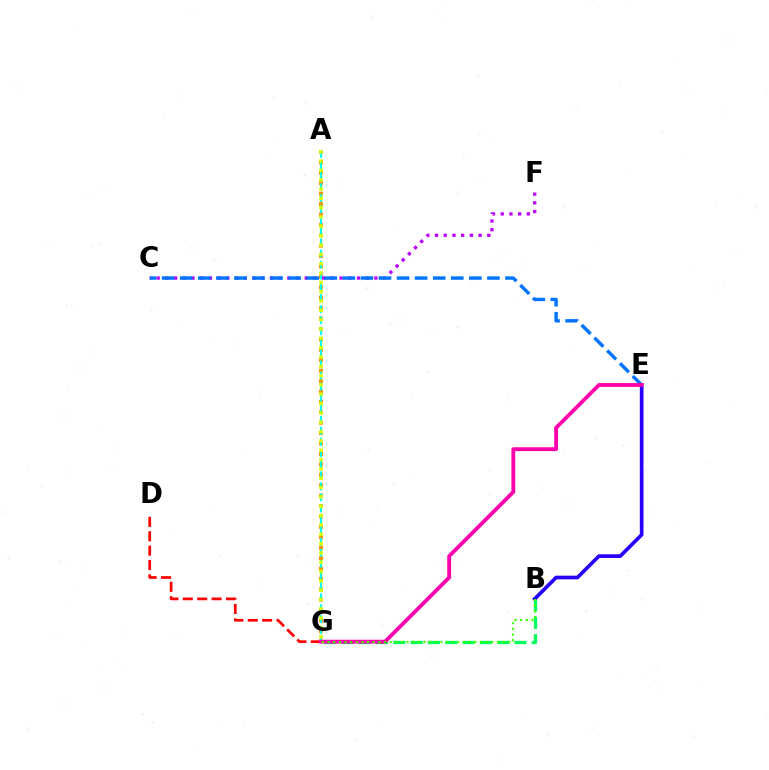{('B', 'G'): [{'color': '#00ff5c', 'line_style': 'dashed', 'thickness': 2.35}, {'color': '#3dff00', 'line_style': 'dotted', 'thickness': 1.53}], ('A', 'G'): [{'color': '#ff9400', 'line_style': 'dotted', 'thickness': 2.83}, {'color': '#00fff6', 'line_style': 'dashed', 'thickness': 1.51}, {'color': '#d1ff00', 'line_style': 'dotted', 'thickness': 2.53}], ('C', 'F'): [{'color': '#b900ff', 'line_style': 'dotted', 'thickness': 2.37}], ('D', 'G'): [{'color': '#ff0000', 'line_style': 'dashed', 'thickness': 1.95}], ('B', 'E'): [{'color': '#2500ff', 'line_style': 'solid', 'thickness': 2.65}], ('C', 'E'): [{'color': '#0074ff', 'line_style': 'dashed', 'thickness': 2.45}], ('E', 'G'): [{'color': '#ff00ac', 'line_style': 'solid', 'thickness': 2.76}]}